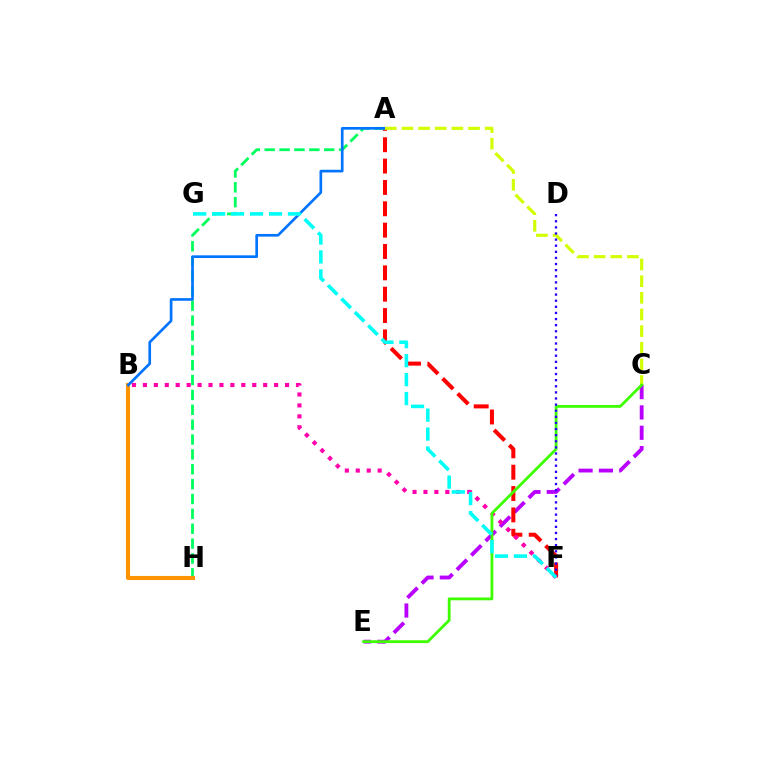{('C', 'E'): [{'color': '#b900ff', 'line_style': 'dashed', 'thickness': 2.76}, {'color': '#3dff00', 'line_style': 'solid', 'thickness': 2.01}], ('A', 'F'): [{'color': '#ff0000', 'line_style': 'dashed', 'thickness': 2.9}], ('A', 'H'): [{'color': '#00ff5c', 'line_style': 'dashed', 'thickness': 2.02}], ('B', 'H'): [{'color': '#ff9400', 'line_style': 'solid', 'thickness': 2.95}], ('A', 'B'): [{'color': '#0074ff', 'line_style': 'solid', 'thickness': 1.92}], ('B', 'F'): [{'color': '#ff00ac', 'line_style': 'dotted', 'thickness': 2.97}], ('A', 'C'): [{'color': '#d1ff00', 'line_style': 'dashed', 'thickness': 2.26}], ('D', 'F'): [{'color': '#2500ff', 'line_style': 'dotted', 'thickness': 1.66}], ('F', 'G'): [{'color': '#00fff6', 'line_style': 'dashed', 'thickness': 2.58}]}